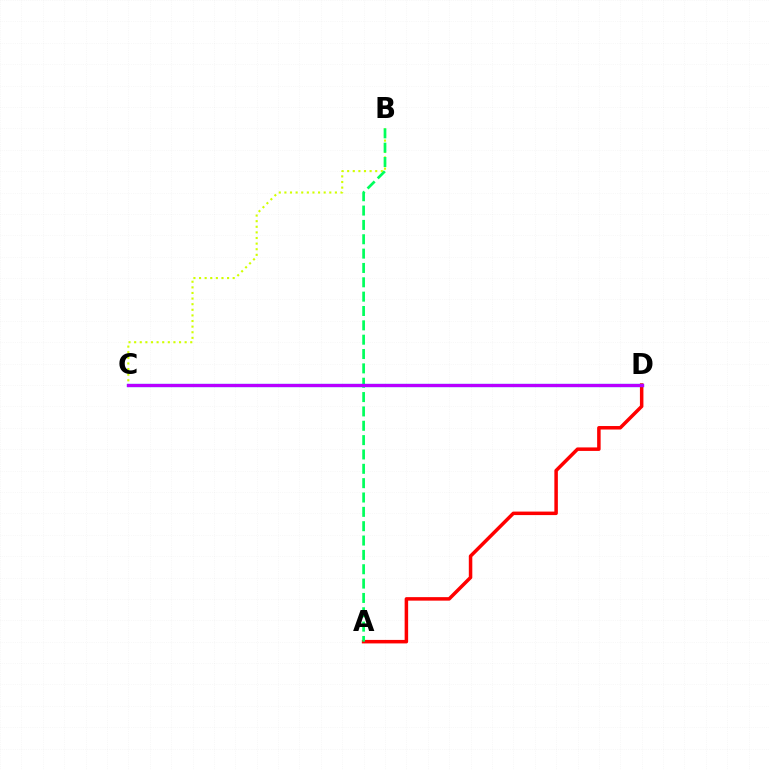{('A', 'D'): [{'color': '#ff0000', 'line_style': 'solid', 'thickness': 2.52}], ('B', 'C'): [{'color': '#d1ff00', 'line_style': 'dotted', 'thickness': 1.52}], ('A', 'B'): [{'color': '#00ff5c', 'line_style': 'dashed', 'thickness': 1.95}], ('C', 'D'): [{'color': '#0074ff', 'line_style': 'solid', 'thickness': 2.36}, {'color': '#b900ff', 'line_style': 'solid', 'thickness': 2.26}]}